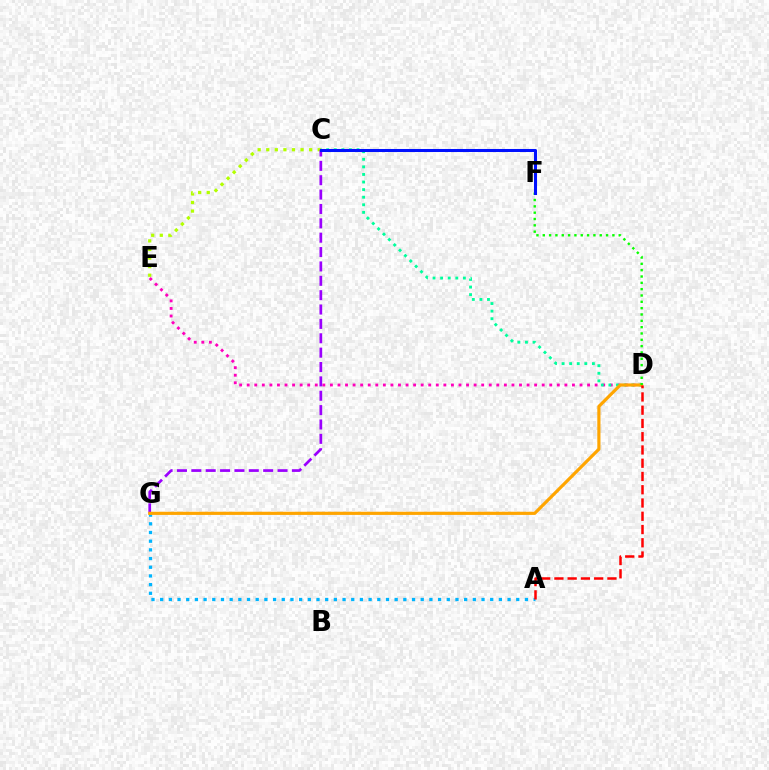{('A', 'G'): [{'color': '#00b5ff', 'line_style': 'dotted', 'thickness': 2.36}], ('D', 'E'): [{'color': '#ff00bd', 'line_style': 'dotted', 'thickness': 2.06}], ('C', 'E'): [{'color': '#b3ff00', 'line_style': 'dotted', 'thickness': 2.33}], ('C', 'G'): [{'color': '#9b00ff', 'line_style': 'dashed', 'thickness': 1.95}], ('C', 'D'): [{'color': '#00ff9d', 'line_style': 'dotted', 'thickness': 2.06}], ('D', 'G'): [{'color': '#ffa500', 'line_style': 'solid', 'thickness': 2.28}], ('A', 'D'): [{'color': '#ff0000', 'line_style': 'dashed', 'thickness': 1.8}], ('D', 'F'): [{'color': '#08ff00', 'line_style': 'dotted', 'thickness': 1.72}], ('C', 'F'): [{'color': '#0010ff', 'line_style': 'solid', 'thickness': 2.19}]}